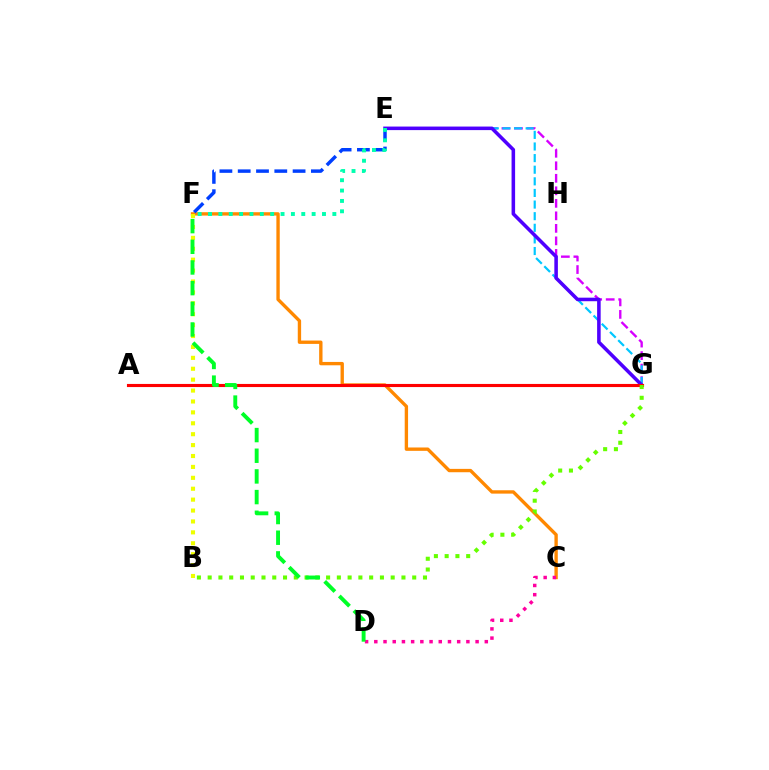{('E', 'G'): [{'color': '#d600ff', 'line_style': 'dashed', 'thickness': 1.7}, {'color': '#00c7ff', 'line_style': 'dashed', 'thickness': 1.58}, {'color': '#4f00ff', 'line_style': 'solid', 'thickness': 2.55}], ('C', 'F'): [{'color': '#ff8800', 'line_style': 'solid', 'thickness': 2.42}], ('A', 'G'): [{'color': '#ff0000', 'line_style': 'solid', 'thickness': 2.24}], ('C', 'D'): [{'color': '#ff00a0', 'line_style': 'dotted', 'thickness': 2.5}], ('E', 'F'): [{'color': '#003fff', 'line_style': 'dashed', 'thickness': 2.49}, {'color': '#00ffaf', 'line_style': 'dotted', 'thickness': 2.82}], ('B', 'G'): [{'color': '#66ff00', 'line_style': 'dotted', 'thickness': 2.93}], ('B', 'F'): [{'color': '#eeff00', 'line_style': 'dotted', 'thickness': 2.96}], ('D', 'F'): [{'color': '#00ff27', 'line_style': 'dashed', 'thickness': 2.81}]}